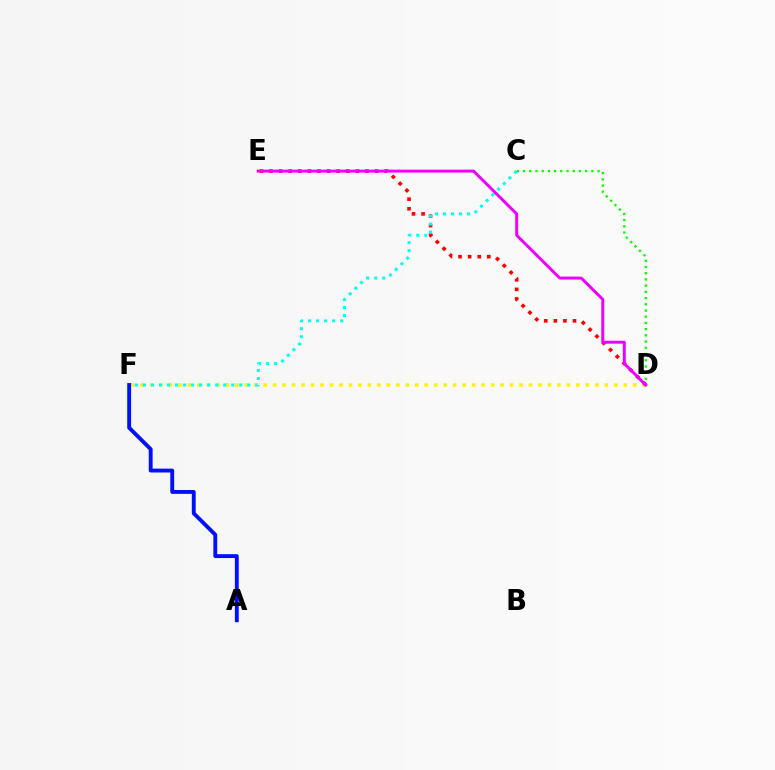{('D', 'F'): [{'color': '#fcf500', 'line_style': 'dotted', 'thickness': 2.57}], ('D', 'E'): [{'color': '#ff0000', 'line_style': 'dotted', 'thickness': 2.61}, {'color': '#ee00ff', 'line_style': 'solid', 'thickness': 2.12}], ('C', 'D'): [{'color': '#08ff00', 'line_style': 'dotted', 'thickness': 1.69}], ('C', 'F'): [{'color': '#00fff6', 'line_style': 'dotted', 'thickness': 2.18}], ('A', 'F'): [{'color': '#0010ff', 'line_style': 'solid', 'thickness': 2.79}]}